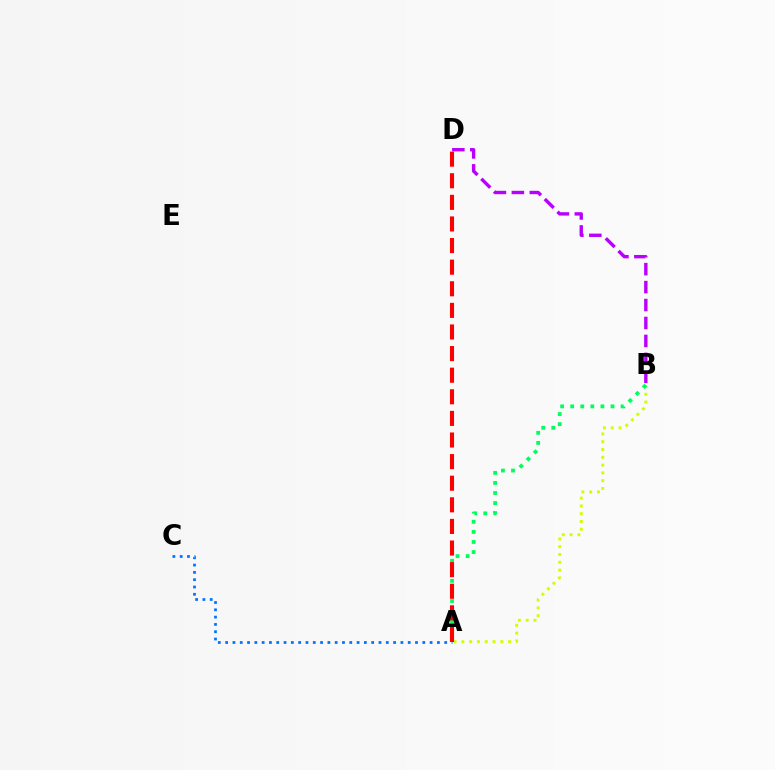{('A', 'B'): [{'color': '#d1ff00', 'line_style': 'dotted', 'thickness': 2.12}, {'color': '#00ff5c', 'line_style': 'dotted', 'thickness': 2.74}], ('A', 'C'): [{'color': '#0074ff', 'line_style': 'dotted', 'thickness': 1.98}], ('A', 'D'): [{'color': '#ff0000', 'line_style': 'dashed', 'thickness': 2.94}], ('B', 'D'): [{'color': '#b900ff', 'line_style': 'dashed', 'thickness': 2.44}]}